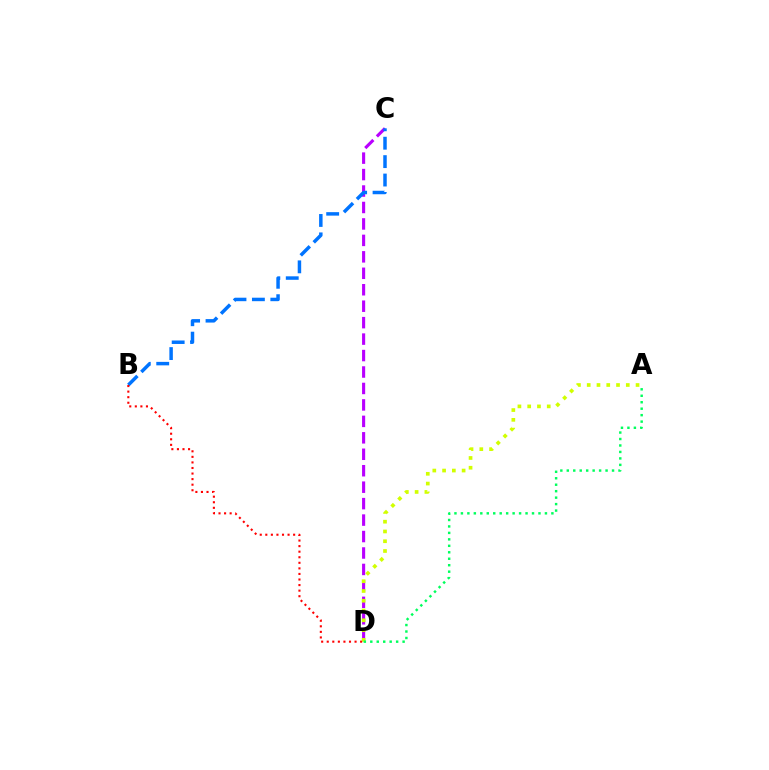{('C', 'D'): [{'color': '#b900ff', 'line_style': 'dashed', 'thickness': 2.24}], ('A', 'D'): [{'color': '#d1ff00', 'line_style': 'dotted', 'thickness': 2.65}, {'color': '#00ff5c', 'line_style': 'dotted', 'thickness': 1.76}], ('B', 'C'): [{'color': '#0074ff', 'line_style': 'dashed', 'thickness': 2.5}], ('B', 'D'): [{'color': '#ff0000', 'line_style': 'dotted', 'thickness': 1.51}]}